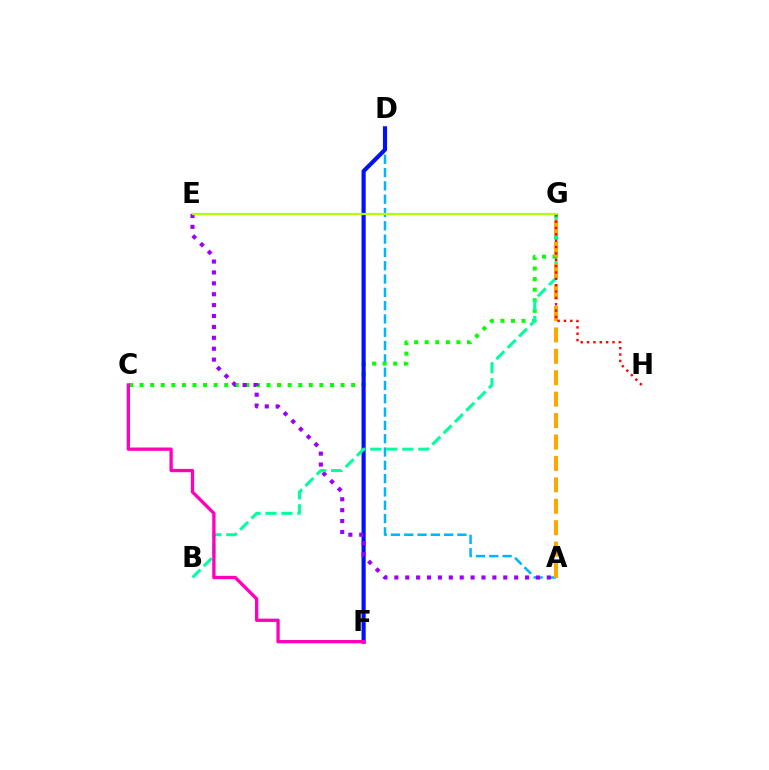{('A', 'D'): [{'color': '#00b5ff', 'line_style': 'dashed', 'thickness': 1.81}], ('C', 'G'): [{'color': '#08ff00', 'line_style': 'dotted', 'thickness': 2.87}], ('D', 'F'): [{'color': '#0010ff', 'line_style': 'solid', 'thickness': 2.98}], ('A', 'E'): [{'color': '#9b00ff', 'line_style': 'dotted', 'thickness': 2.96}], ('B', 'G'): [{'color': '#00ff9d', 'line_style': 'dashed', 'thickness': 2.17}], ('A', 'G'): [{'color': '#ffa500', 'line_style': 'dashed', 'thickness': 2.91}], ('C', 'F'): [{'color': '#ff00bd', 'line_style': 'solid', 'thickness': 2.38}], ('G', 'H'): [{'color': '#ff0000', 'line_style': 'dotted', 'thickness': 1.73}], ('E', 'G'): [{'color': '#b3ff00', 'line_style': 'solid', 'thickness': 1.6}]}